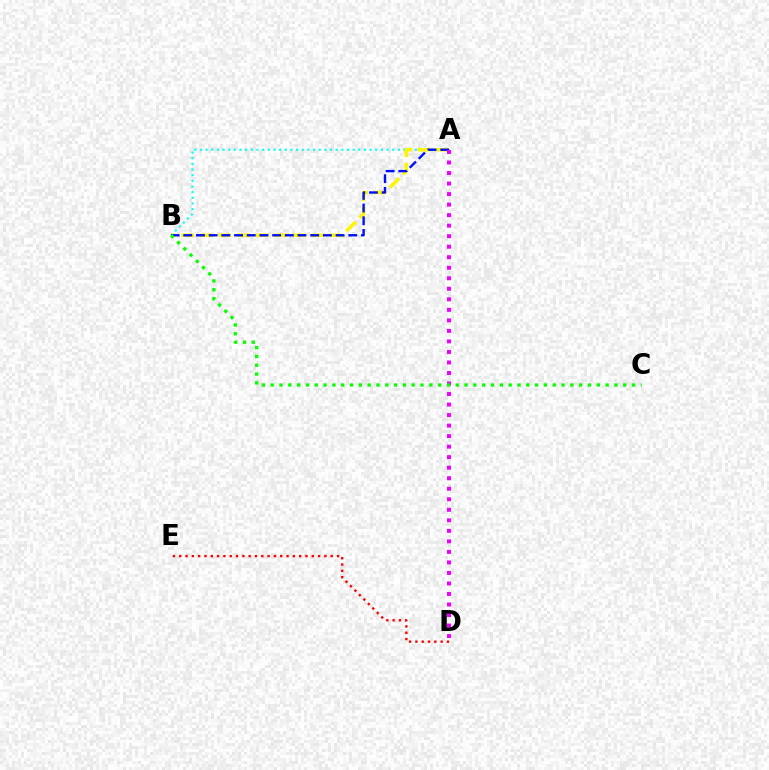{('A', 'B'): [{'color': '#00fff6', 'line_style': 'dotted', 'thickness': 1.54}, {'color': '#fcf500', 'line_style': 'dashed', 'thickness': 2.52}, {'color': '#0010ff', 'line_style': 'dashed', 'thickness': 1.72}], ('A', 'D'): [{'color': '#ee00ff', 'line_style': 'dotted', 'thickness': 2.86}], ('D', 'E'): [{'color': '#ff0000', 'line_style': 'dotted', 'thickness': 1.72}], ('B', 'C'): [{'color': '#08ff00', 'line_style': 'dotted', 'thickness': 2.39}]}